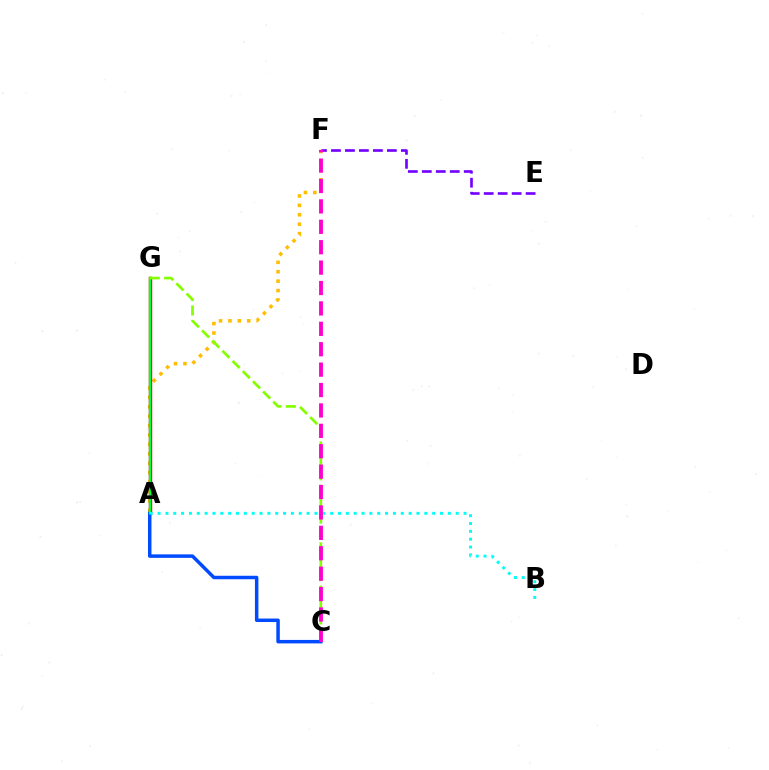{('A', 'F'): [{'color': '#ffbd00', 'line_style': 'dotted', 'thickness': 2.56}], ('A', 'G'): [{'color': '#ff0000', 'line_style': 'solid', 'thickness': 2.48}, {'color': '#00ff39', 'line_style': 'solid', 'thickness': 1.7}], ('E', 'F'): [{'color': '#7200ff', 'line_style': 'dashed', 'thickness': 1.9}], ('A', 'C'): [{'color': '#004bff', 'line_style': 'solid', 'thickness': 2.51}], ('A', 'B'): [{'color': '#00fff6', 'line_style': 'dotted', 'thickness': 2.13}], ('C', 'G'): [{'color': '#84ff00', 'line_style': 'dashed', 'thickness': 1.96}], ('C', 'F'): [{'color': '#ff00cf', 'line_style': 'dashed', 'thickness': 2.77}]}